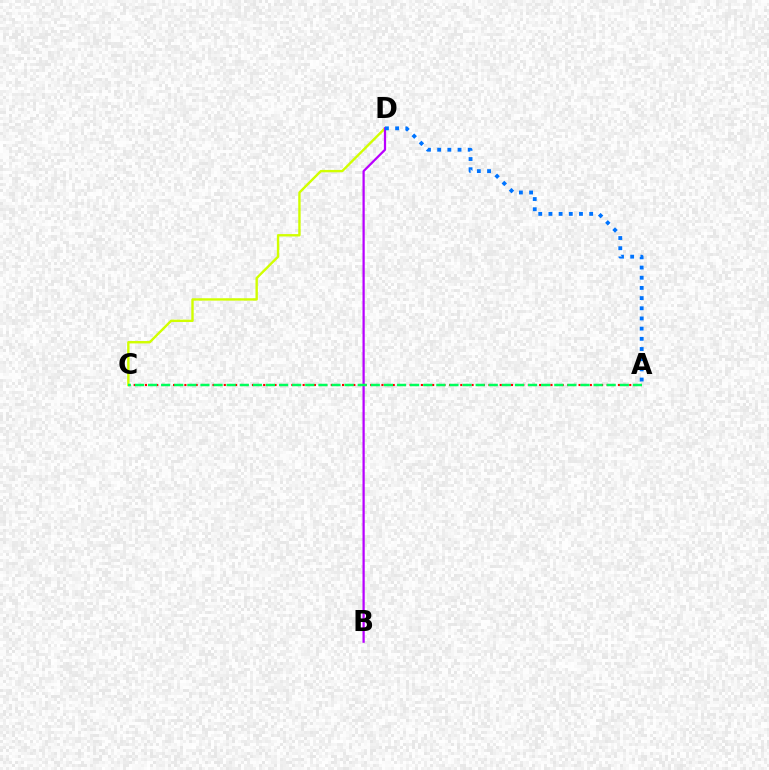{('A', 'C'): [{'color': '#ff0000', 'line_style': 'dotted', 'thickness': 1.53}, {'color': '#00ff5c', 'line_style': 'dashed', 'thickness': 1.78}], ('C', 'D'): [{'color': '#d1ff00', 'line_style': 'solid', 'thickness': 1.72}], ('B', 'D'): [{'color': '#b900ff', 'line_style': 'solid', 'thickness': 1.61}], ('A', 'D'): [{'color': '#0074ff', 'line_style': 'dotted', 'thickness': 2.77}]}